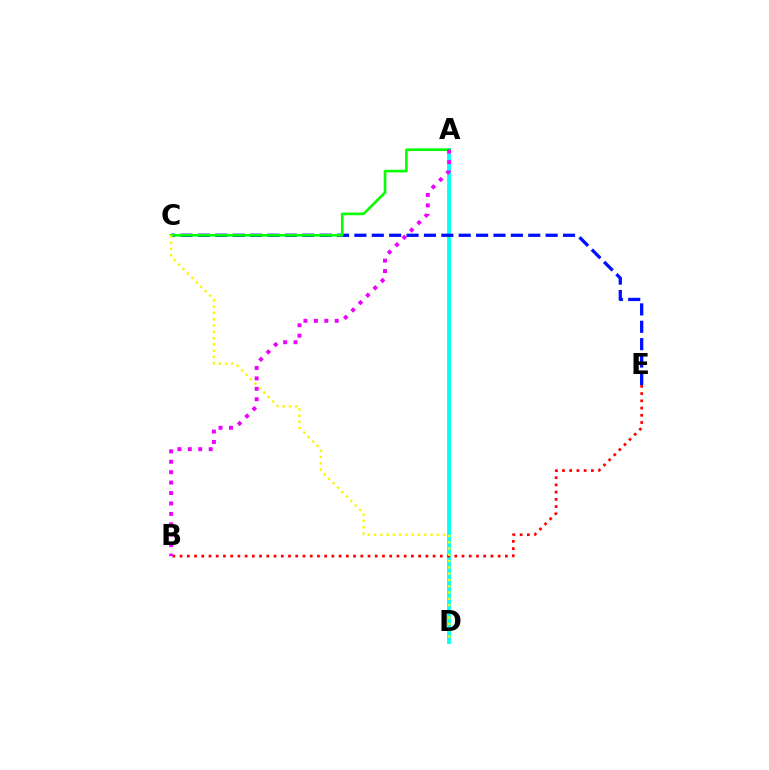{('A', 'D'): [{'color': '#00fff6', 'line_style': 'solid', 'thickness': 2.74}], ('C', 'E'): [{'color': '#0010ff', 'line_style': 'dashed', 'thickness': 2.36}], ('B', 'E'): [{'color': '#ff0000', 'line_style': 'dotted', 'thickness': 1.96}], ('A', 'C'): [{'color': '#08ff00', 'line_style': 'solid', 'thickness': 1.89}], ('C', 'D'): [{'color': '#fcf500', 'line_style': 'dotted', 'thickness': 1.71}], ('A', 'B'): [{'color': '#ee00ff', 'line_style': 'dotted', 'thickness': 2.83}]}